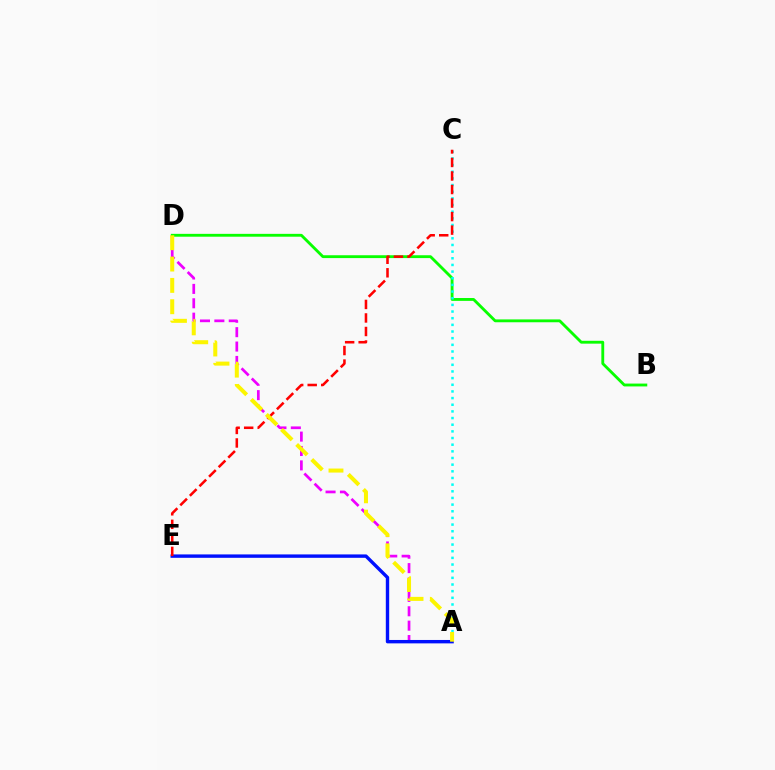{('A', 'D'): [{'color': '#ee00ff', 'line_style': 'dashed', 'thickness': 1.95}, {'color': '#fcf500', 'line_style': 'dashed', 'thickness': 2.9}], ('A', 'E'): [{'color': '#0010ff', 'line_style': 'solid', 'thickness': 2.44}], ('B', 'D'): [{'color': '#08ff00', 'line_style': 'solid', 'thickness': 2.05}], ('A', 'C'): [{'color': '#00fff6', 'line_style': 'dotted', 'thickness': 1.81}], ('C', 'E'): [{'color': '#ff0000', 'line_style': 'dashed', 'thickness': 1.84}]}